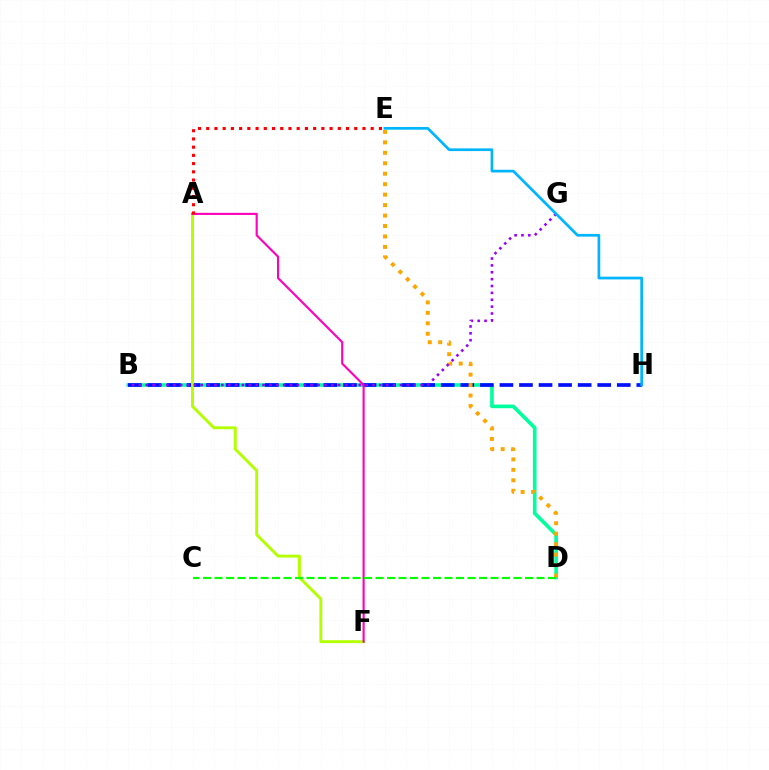{('B', 'D'): [{'color': '#00ff9d', 'line_style': 'solid', 'thickness': 2.61}], ('B', 'H'): [{'color': '#0010ff', 'line_style': 'dashed', 'thickness': 2.66}], ('A', 'F'): [{'color': '#b3ff00', 'line_style': 'solid', 'thickness': 2.09}, {'color': '#ff00bd', 'line_style': 'solid', 'thickness': 1.54}], ('D', 'E'): [{'color': '#ffa500', 'line_style': 'dotted', 'thickness': 2.84}], ('B', 'G'): [{'color': '#9b00ff', 'line_style': 'dotted', 'thickness': 1.87}], ('A', 'E'): [{'color': '#ff0000', 'line_style': 'dotted', 'thickness': 2.23}], ('E', 'H'): [{'color': '#00b5ff', 'line_style': 'solid', 'thickness': 1.95}], ('C', 'D'): [{'color': '#08ff00', 'line_style': 'dashed', 'thickness': 1.56}]}